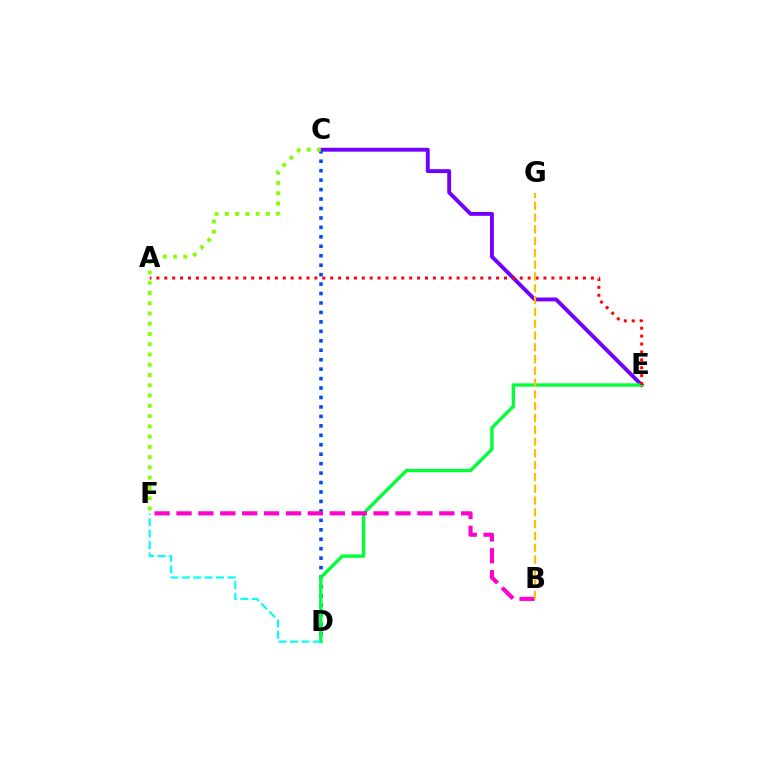{('C', 'E'): [{'color': '#7200ff', 'line_style': 'solid', 'thickness': 2.8}], ('C', 'D'): [{'color': '#004bff', 'line_style': 'dotted', 'thickness': 2.57}], ('D', 'E'): [{'color': '#00ff39', 'line_style': 'solid', 'thickness': 2.42}], ('C', 'F'): [{'color': '#84ff00', 'line_style': 'dotted', 'thickness': 2.79}], ('D', 'F'): [{'color': '#00fff6', 'line_style': 'dashed', 'thickness': 1.55}], ('A', 'E'): [{'color': '#ff0000', 'line_style': 'dotted', 'thickness': 2.15}], ('B', 'F'): [{'color': '#ff00cf', 'line_style': 'dashed', 'thickness': 2.98}], ('B', 'G'): [{'color': '#ffbd00', 'line_style': 'dashed', 'thickness': 1.6}]}